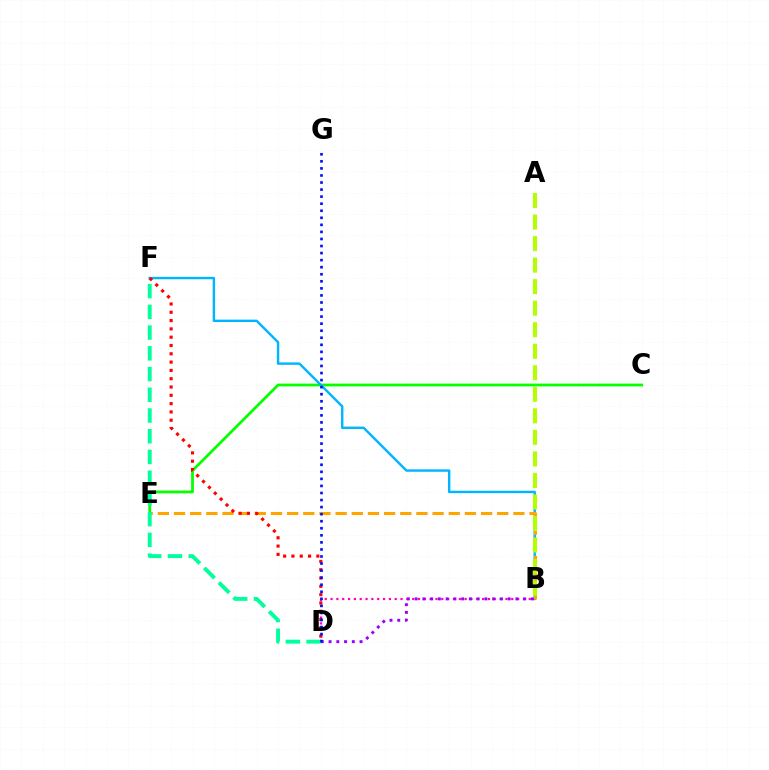{('C', 'E'): [{'color': '#08ff00', 'line_style': 'solid', 'thickness': 2.01}], ('B', 'F'): [{'color': '#00b5ff', 'line_style': 'solid', 'thickness': 1.73}], ('B', 'D'): [{'color': '#ff00bd', 'line_style': 'dotted', 'thickness': 1.58}, {'color': '#9b00ff', 'line_style': 'dotted', 'thickness': 2.11}], ('B', 'E'): [{'color': '#ffa500', 'line_style': 'dashed', 'thickness': 2.2}], ('D', 'F'): [{'color': '#00ff9d', 'line_style': 'dashed', 'thickness': 2.82}, {'color': '#ff0000', 'line_style': 'dotted', 'thickness': 2.26}], ('A', 'B'): [{'color': '#b3ff00', 'line_style': 'dashed', 'thickness': 2.93}], ('D', 'G'): [{'color': '#0010ff', 'line_style': 'dotted', 'thickness': 1.92}]}